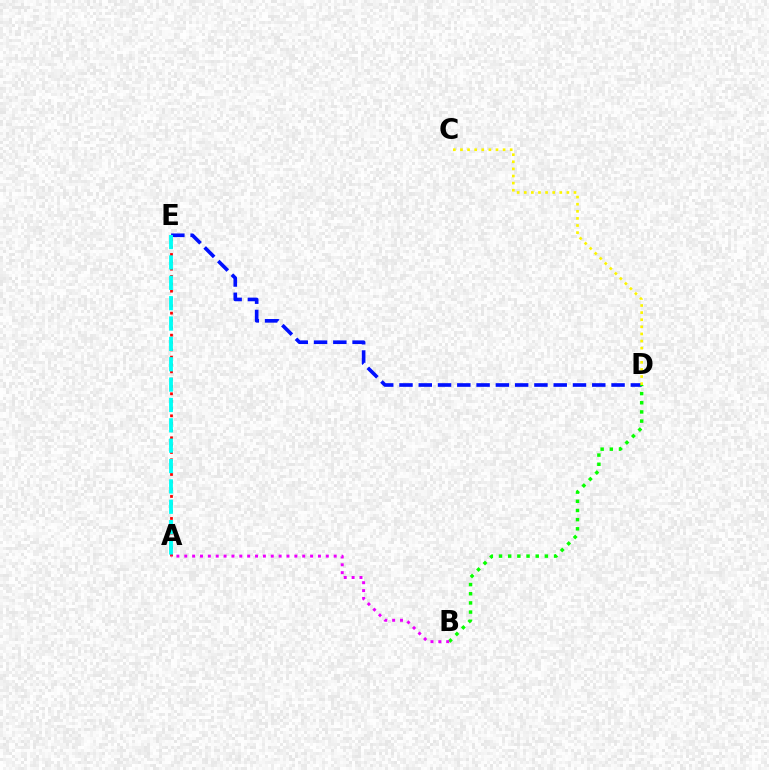{('A', 'E'): [{'color': '#ff0000', 'line_style': 'dotted', 'thickness': 1.99}, {'color': '#00fff6', 'line_style': 'dashed', 'thickness': 2.77}], ('D', 'E'): [{'color': '#0010ff', 'line_style': 'dashed', 'thickness': 2.62}], ('C', 'D'): [{'color': '#fcf500', 'line_style': 'dotted', 'thickness': 1.93}], ('B', 'D'): [{'color': '#08ff00', 'line_style': 'dotted', 'thickness': 2.49}], ('A', 'B'): [{'color': '#ee00ff', 'line_style': 'dotted', 'thickness': 2.14}]}